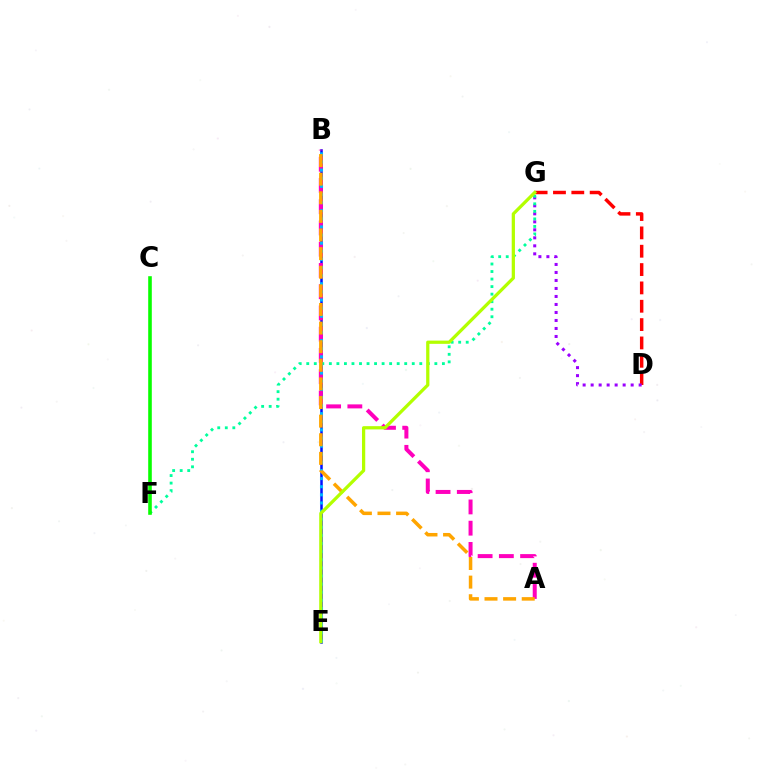{('D', 'G'): [{'color': '#ff0000', 'line_style': 'dashed', 'thickness': 2.49}, {'color': '#9b00ff', 'line_style': 'dotted', 'thickness': 2.17}], ('B', 'E'): [{'color': '#0010ff', 'line_style': 'solid', 'thickness': 1.81}, {'color': '#00b5ff', 'line_style': 'dotted', 'thickness': 2.21}], ('A', 'B'): [{'color': '#ff00bd', 'line_style': 'dashed', 'thickness': 2.89}, {'color': '#ffa500', 'line_style': 'dashed', 'thickness': 2.53}], ('F', 'G'): [{'color': '#00ff9d', 'line_style': 'dotted', 'thickness': 2.05}], ('C', 'F'): [{'color': '#08ff00', 'line_style': 'solid', 'thickness': 2.59}], ('E', 'G'): [{'color': '#b3ff00', 'line_style': 'solid', 'thickness': 2.34}]}